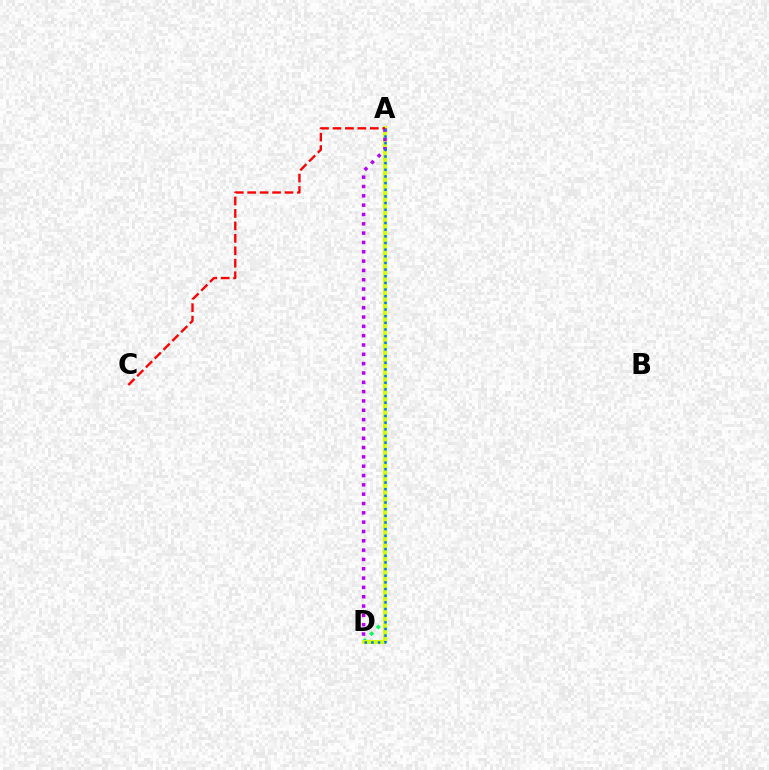{('A', 'D'): [{'color': '#00ff5c', 'line_style': 'dotted', 'thickness': 2.58}, {'color': '#d1ff00', 'line_style': 'solid', 'thickness': 2.92}, {'color': '#b900ff', 'line_style': 'dotted', 'thickness': 2.53}, {'color': '#0074ff', 'line_style': 'dotted', 'thickness': 1.81}], ('A', 'C'): [{'color': '#ff0000', 'line_style': 'dashed', 'thickness': 1.69}]}